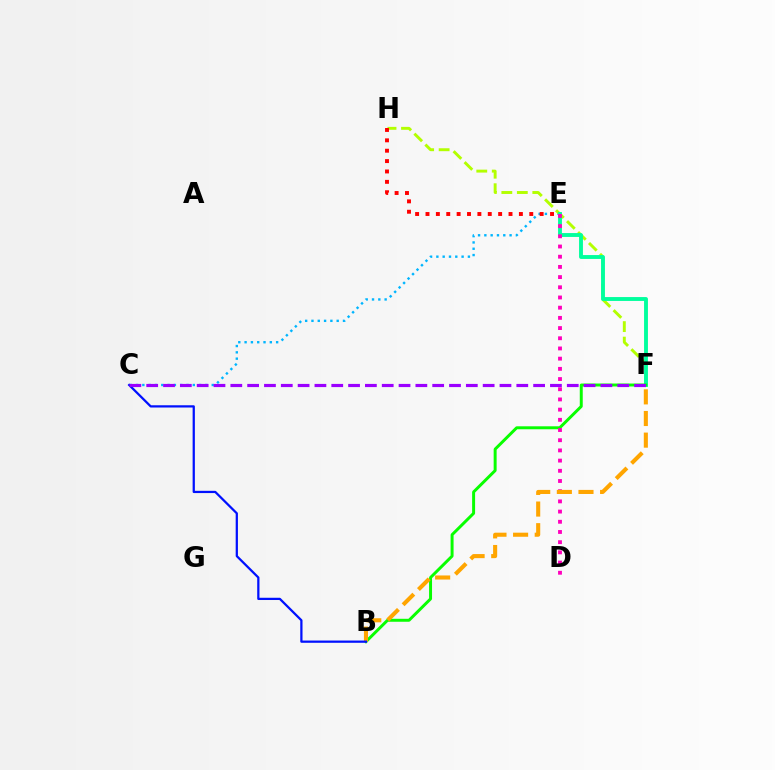{('C', 'E'): [{'color': '#00b5ff', 'line_style': 'dotted', 'thickness': 1.71}], ('F', 'H'): [{'color': '#b3ff00', 'line_style': 'dashed', 'thickness': 2.1}], ('E', 'F'): [{'color': '#00ff9d', 'line_style': 'solid', 'thickness': 2.79}], ('B', 'F'): [{'color': '#08ff00', 'line_style': 'solid', 'thickness': 2.13}, {'color': '#ffa500', 'line_style': 'dashed', 'thickness': 2.94}], ('D', 'E'): [{'color': '#ff00bd', 'line_style': 'dotted', 'thickness': 2.77}], ('B', 'C'): [{'color': '#0010ff', 'line_style': 'solid', 'thickness': 1.62}], ('E', 'H'): [{'color': '#ff0000', 'line_style': 'dotted', 'thickness': 2.82}], ('C', 'F'): [{'color': '#9b00ff', 'line_style': 'dashed', 'thickness': 2.29}]}